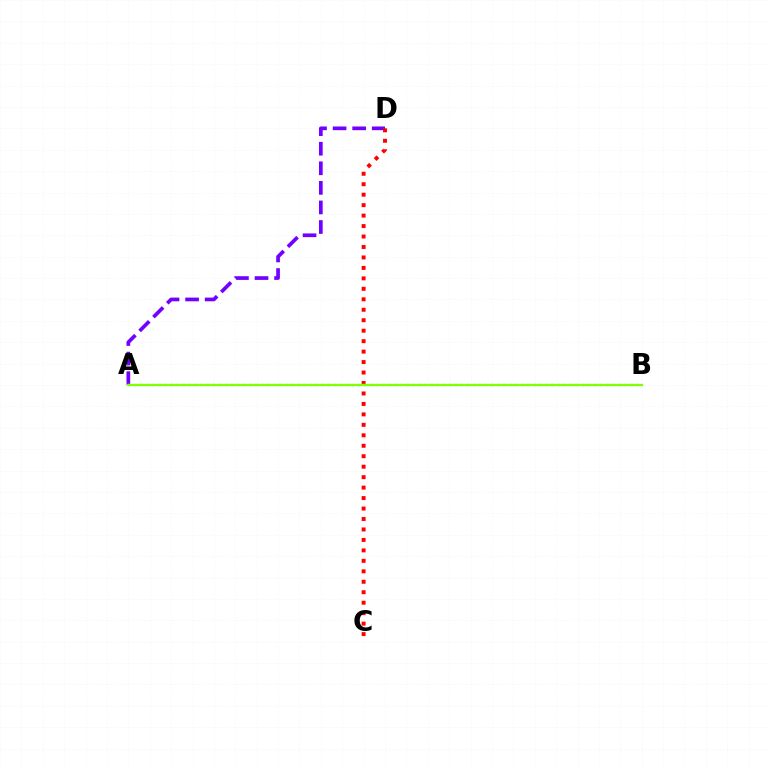{('A', 'D'): [{'color': '#7200ff', 'line_style': 'dashed', 'thickness': 2.66}], ('C', 'D'): [{'color': '#ff0000', 'line_style': 'dotted', 'thickness': 2.84}], ('A', 'B'): [{'color': '#00fff6', 'line_style': 'dotted', 'thickness': 1.64}, {'color': '#84ff00', 'line_style': 'solid', 'thickness': 1.65}]}